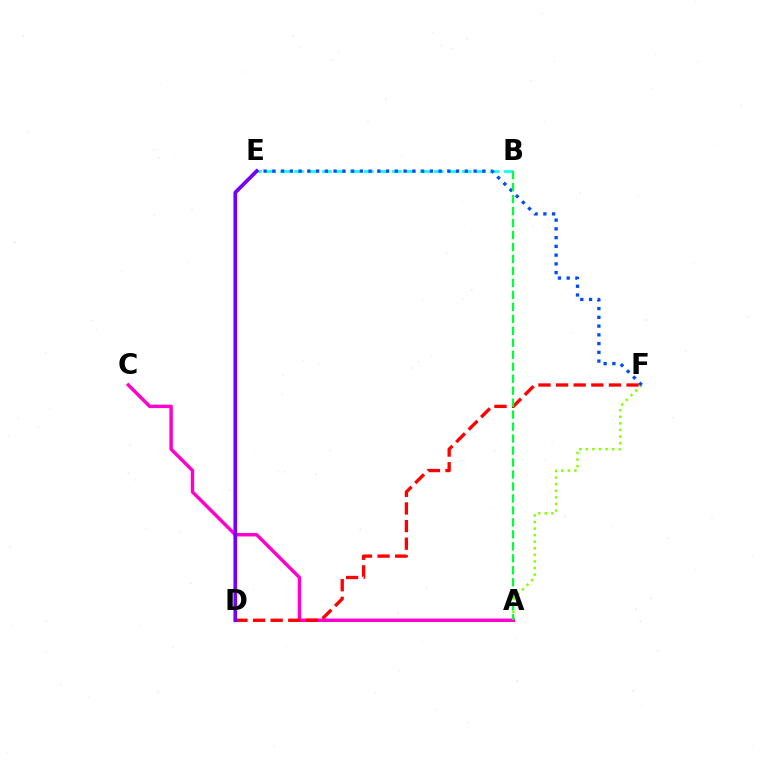{('A', 'F'): [{'color': '#84ff00', 'line_style': 'dotted', 'thickness': 1.79}], ('A', 'C'): [{'color': '#ff00cf', 'line_style': 'solid', 'thickness': 2.47}], ('D', 'F'): [{'color': '#ff0000', 'line_style': 'dashed', 'thickness': 2.39}], ('B', 'E'): [{'color': '#00fff6', 'line_style': 'dashed', 'thickness': 1.9}], ('D', 'E'): [{'color': '#ffbd00', 'line_style': 'dotted', 'thickness': 1.81}, {'color': '#7200ff', 'line_style': 'solid', 'thickness': 2.66}], ('E', 'F'): [{'color': '#004bff', 'line_style': 'dotted', 'thickness': 2.38}], ('A', 'B'): [{'color': '#00ff39', 'line_style': 'dashed', 'thickness': 1.63}]}